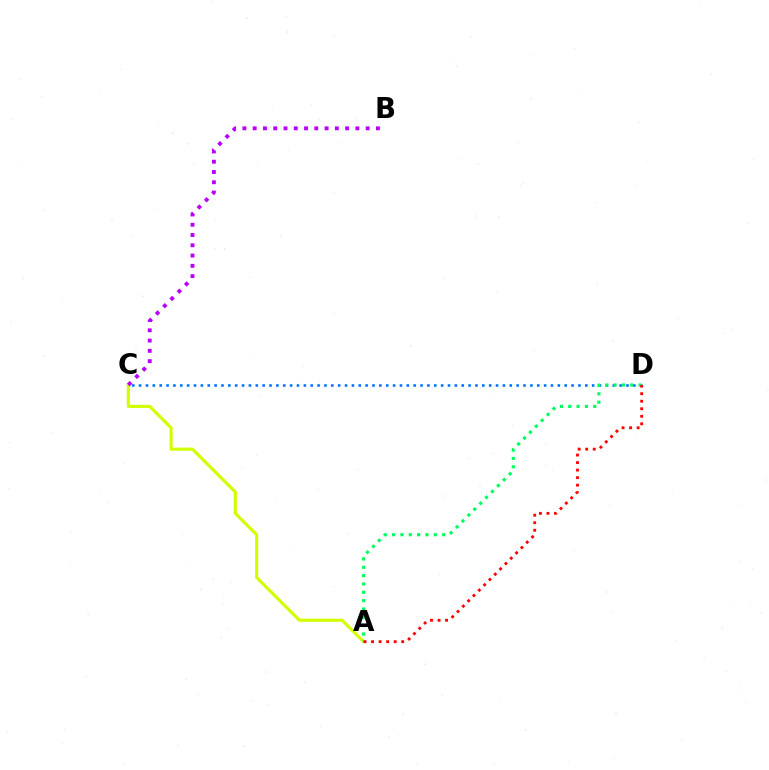{('C', 'D'): [{'color': '#0074ff', 'line_style': 'dotted', 'thickness': 1.87}], ('A', 'C'): [{'color': '#d1ff00', 'line_style': 'solid', 'thickness': 2.26}], ('B', 'C'): [{'color': '#b900ff', 'line_style': 'dotted', 'thickness': 2.79}], ('A', 'D'): [{'color': '#00ff5c', 'line_style': 'dotted', 'thickness': 2.27}, {'color': '#ff0000', 'line_style': 'dotted', 'thickness': 2.05}]}